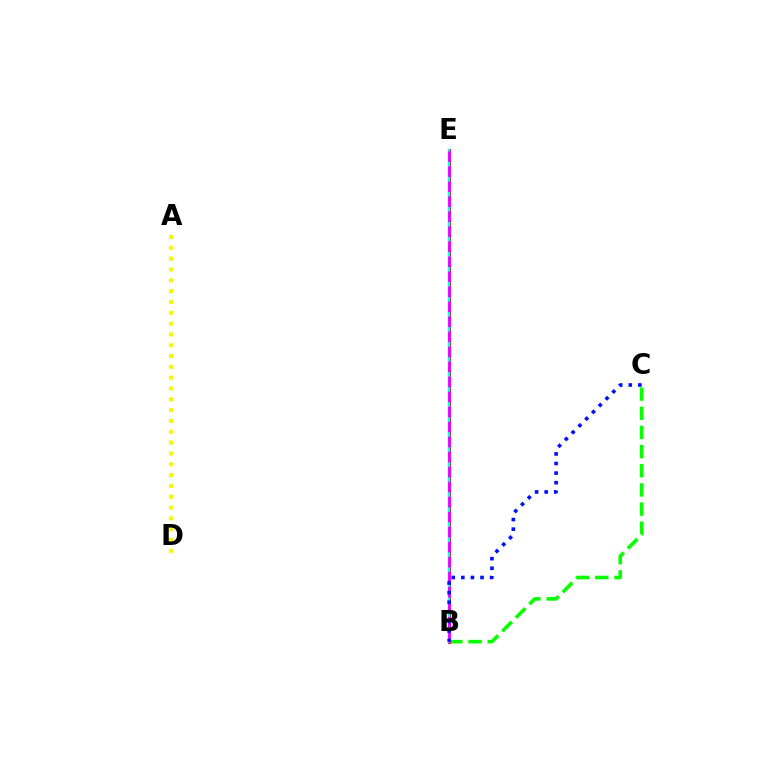{('A', 'D'): [{'color': '#fcf500', 'line_style': 'dotted', 'thickness': 2.94}], ('B', 'C'): [{'color': '#08ff00', 'line_style': 'dashed', 'thickness': 2.6}, {'color': '#0010ff', 'line_style': 'dotted', 'thickness': 2.61}], ('B', 'E'): [{'color': '#ff0000', 'line_style': 'solid', 'thickness': 2.17}, {'color': '#00fff6', 'line_style': 'solid', 'thickness': 1.76}, {'color': '#ee00ff', 'line_style': 'dashed', 'thickness': 2.04}]}